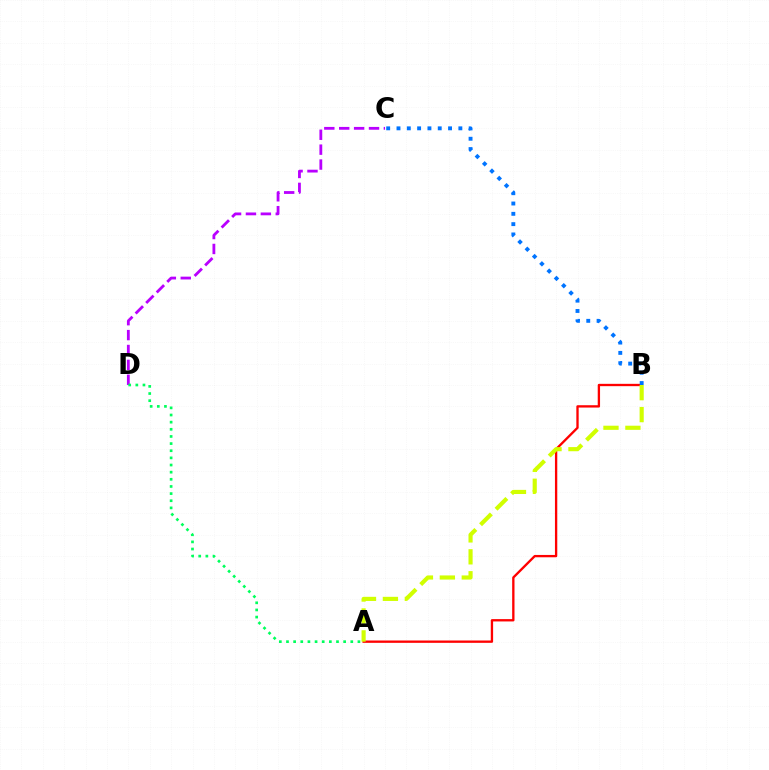{('A', 'B'): [{'color': '#ff0000', 'line_style': 'solid', 'thickness': 1.68}, {'color': '#d1ff00', 'line_style': 'dashed', 'thickness': 2.98}], ('B', 'C'): [{'color': '#0074ff', 'line_style': 'dotted', 'thickness': 2.8}], ('C', 'D'): [{'color': '#b900ff', 'line_style': 'dashed', 'thickness': 2.02}], ('A', 'D'): [{'color': '#00ff5c', 'line_style': 'dotted', 'thickness': 1.94}]}